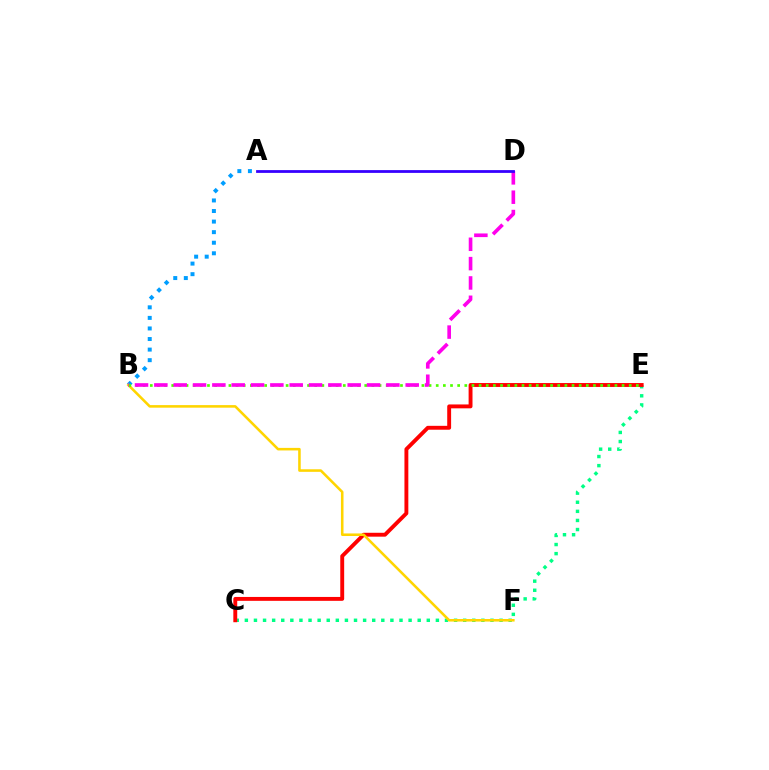{('A', 'B'): [{'color': '#009eff', 'line_style': 'dotted', 'thickness': 2.87}], ('C', 'E'): [{'color': '#00ff86', 'line_style': 'dotted', 'thickness': 2.47}, {'color': '#ff0000', 'line_style': 'solid', 'thickness': 2.8}], ('B', 'F'): [{'color': '#ffd500', 'line_style': 'solid', 'thickness': 1.85}], ('B', 'E'): [{'color': '#4fff00', 'line_style': 'dotted', 'thickness': 1.94}], ('B', 'D'): [{'color': '#ff00ed', 'line_style': 'dashed', 'thickness': 2.63}], ('A', 'D'): [{'color': '#3700ff', 'line_style': 'solid', 'thickness': 2.0}]}